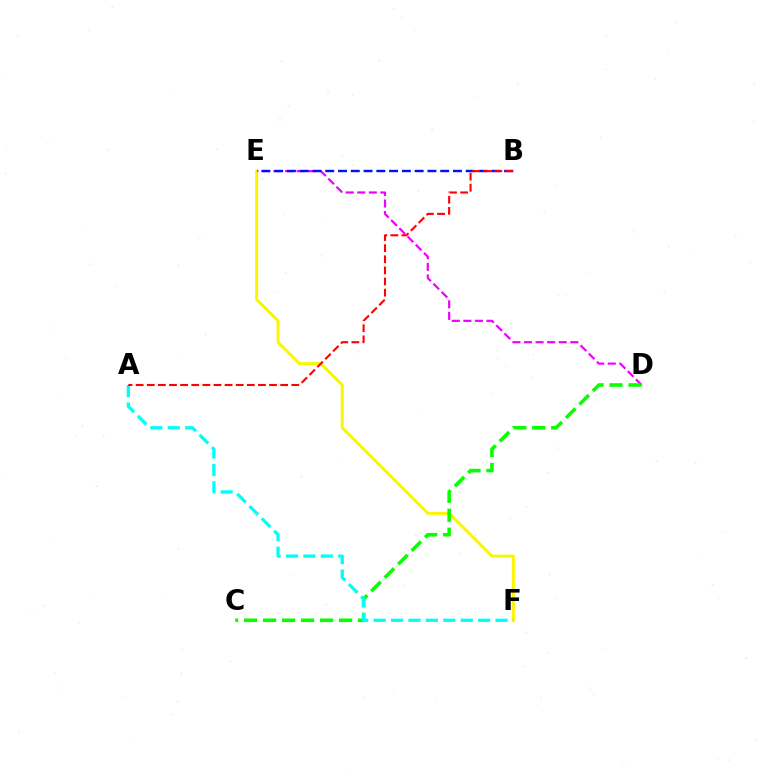{('D', 'E'): [{'color': '#ee00ff', 'line_style': 'dashed', 'thickness': 1.57}], ('E', 'F'): [{'color': '#fcf500', 'line_style': 'solid', 'thickness': 2.14}], ('C', 'D'): [{'color': '#08ff00', 'line_style': 'dashed', 'thickness': 2.58}], ('A', 'F'): [{'color': '#00fff6', 'line_style': 'dashed', 'thickness': 2.37}], ('B', 'E'): [{'color': '#0010ff', 'line_style': 'dashed', 'thickness': 1.73}], ('A', 'B'): [{'color': '#ff0000', 'line_style': 'dashed', 'thickness': 1.51}]}